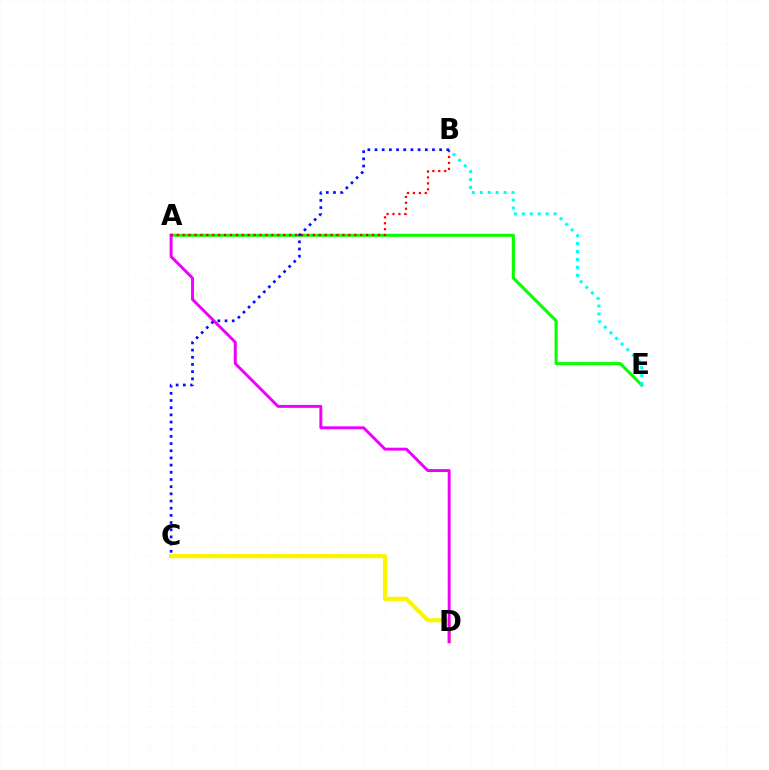{('A', 'E'): [{'color': '#08ff00', 'line_style': 'solid', 'thickness': 2.22}], ('C', 'D'): [{'color': '#fcf500', 'line_style': 'solid', 'thickness': 2.99}], ('B', 'E'): [{'color': '#00fff6', 'line_style': 'dotted', 'thickness': 2.15}], ('A', 'D'): [{'color': '#ee00ff', 'line_style': 'solid', 'thickness': 2.1}], ('A', 'B'): [{'color': '#ff0000', 'line_style': 'dotted', 'thickness': 1.61}], ('B', 'C'): [{'color': '#0010ff', 'line_style': 'dotted', 'thickness': 1.95}]}